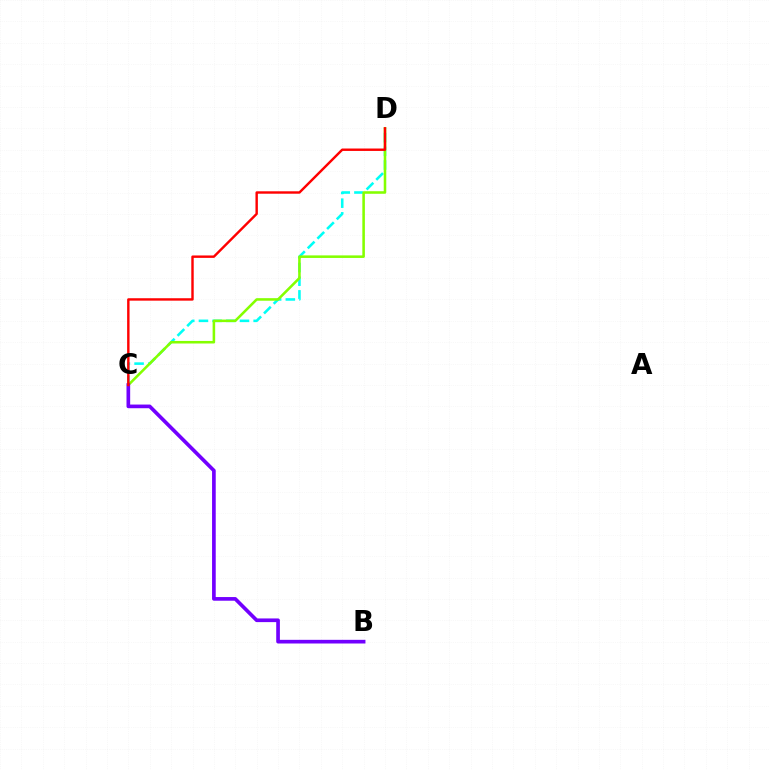{('C', 'D'): [{'color': '#00fff6', 'line_style': 'dashed', 'thickness': 1.86}, {'color': '#84ff00', 'line_style': 'solid', 'thickness': 1.84}, {'color': '#ff0000', 'line_style': 'solid', 'thickness': 1.74}], ('B', 'C'): [{'color': '#7200ff', 'line_style': 'solid', 'thickness': 2.64}]}